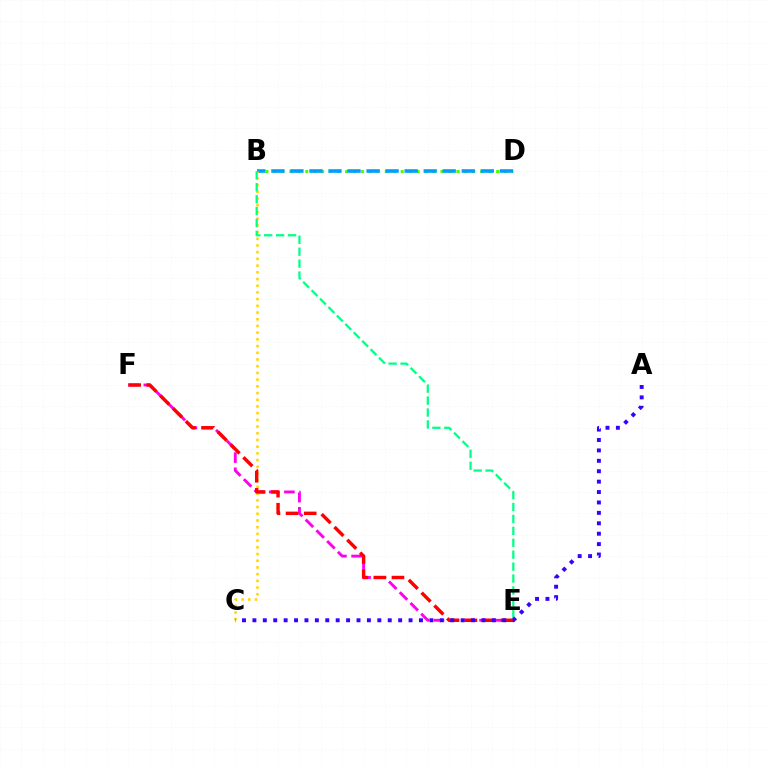{('B', 'D'): [{'color': '#4fff00', 'line_style': 'dotted', 'thickness': 2.16}, {'color': '#009eff', 'line_style': 'dashed', 'thickness': 2.59}], ('E', 'F'): [{'color': '#ff00ed', 'line_style': 'dashed', 'thickness': 2.06}, {'color': '#ff0000', 'line_style': 'dashed', 'thickness': 2.46}], ('B', 'C'): [{'color': '#ffd500', 'line_style': 'dotted', 'thickness': 1.82}], ('B', 'E'): [{'color': '#00ff86', 'line_style': 'dashed', 'thickness': 1.62}], ('A', 'C'): [{'color': '#3700ff', 'line_style': 'dotted', 'thickness': 2.83}]}